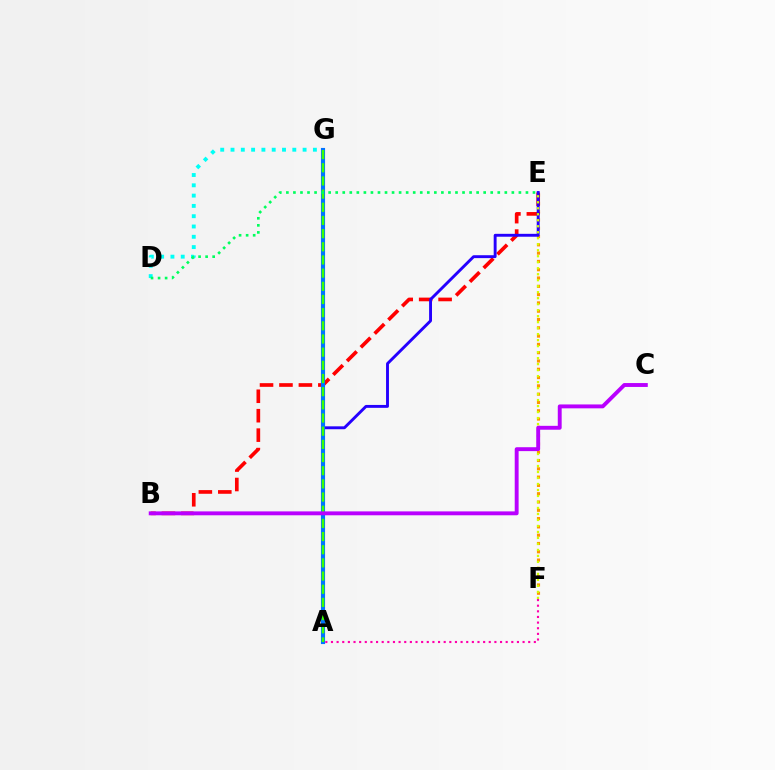{('E', 'F'): [{'color': '#ff9400', 'line_style': 'dotted', 'thickness': 2.25}, {'color': '#d1ff00', 'line_style': 'dotted', 'thickness': 1.63}], ('A', 'F'): [{'color': '#ff00ac', 'line_style': 'dotted', 'thickness': 1.53}], ('B', 'E'): [{'color': '#ff0000', 'line_style': 'dashed', 'thickness': 2.64}], ('A', 'E'): [{'color': '#2500ff', 'line_style': 'solid', 'thickness': 2.09}], ('A', 'G'): [{'color': '#0074ff', 'line_style': 'solid', 'thickness': 2.97}, {'color': '#3dff00', 'line_style': 'dashed', 'thickness': 1.79}], ('D', 'G'): [{'color': '#00fff6', 'line_style': 'dotted', 'thickness': 2.8}], ('B', 'C'): [{'color': '#b900ff', 'line_style': 'solid', 'thickness': 2.8}], ('D', 'E'): [{'color': '#00ff5c', 'line_style': 'dotted', 'thickness': 1.91}]}